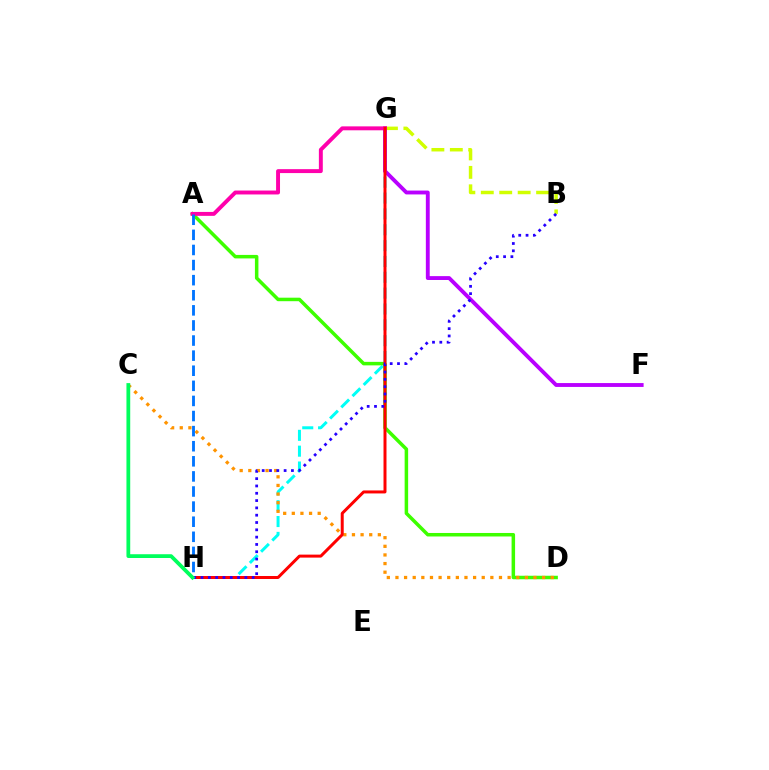{('G', 'H'): [{'color': '#00fff6', 'line_style': 'dashed', 'thickness': 2.15}, {'color': '#ff0000', 'line_style': 'solid', 'thickness': 2.15}], ('B', 'G'): [{'color': '#d1ff00', 'line_style': 'dashed', 'thickness': 2.5}], ('F', 'G'): [{'color': '#b900ff', 'line_style': 'solid', 'thickness': 2.78}], ('A', 'D'): [{'color': '#3dff00', 'line_style': 'solid', 'thickness': 2.52}], ('C', 'D'): [{'color': '#ff9400', 'line_style': 'dotted', 'thickness': 2.34}], ('A', 'G'): [{'color': '#ff00ac', 'line_style': 'solid', 'thickness': 2.83}], ('B', 'H'): [{'color': '#2500ff', 'line_style': 'dotted', 'thickness': 1.99}], ('A', 'H'): [{'color': '#0074ff', 'line_style': 'dashed', 'thickness': 2.05}], ('C', 'H'): [{'color': '#00ff5c', 'line_style': 'solid', 'thickness': 2.72}]}